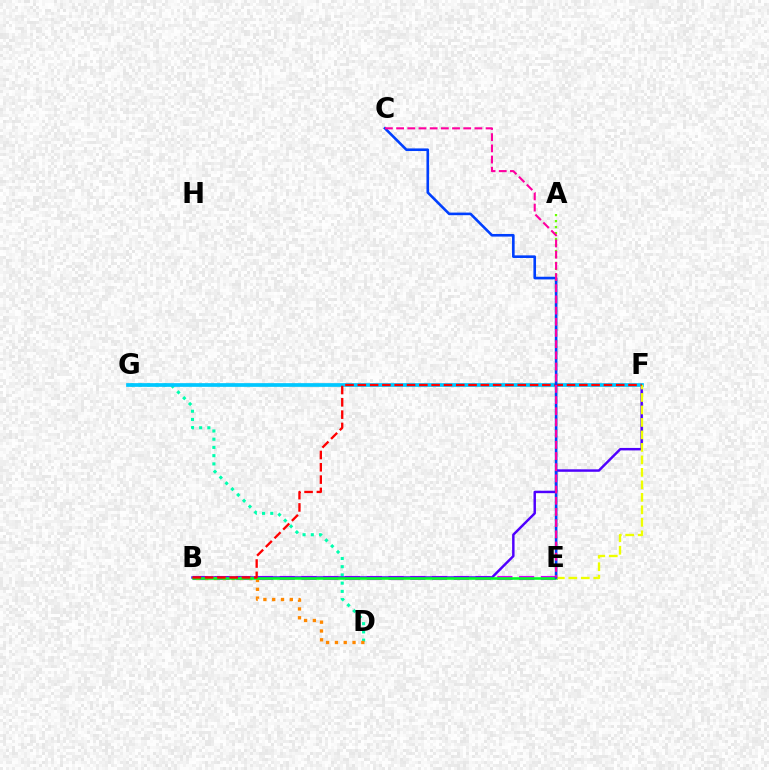{('D', 'G'): [{'color': '#00ffaf', 'line_style': 'dotted', 'thickness': 2.24}], ('B', 'E'): [{'color': '#d600ff', 'line_style': 'dashed', 'thickness': 2.96}, {'color': '#00ff27', 'line_style': 'solid', 'thickness': 1.87}], ('B', 'F'): [{'color': '#4f00ff', 'line_style': 'solid', 'thickness': 1.77}, {'color': '#ff0000', 'line_style': 'dashed', 'thickness': 1.67}], ('B', 'D'): [{'color': '#ff8800', 'line_style': 'dotted', 'thickness': 2.39}], ('F', 'G'): [{'color': '#00c7ff', 'line_style': 'solid', 'thickness': 2.67}], ('A', 'E'): [{'color': '#66ff00', 'line_style': 'dotted', 'thickness': 1.62}], ('E', 'F'): [{'color': '#eeff00', 'line_style': 'dashed', 'thickness': 1.7}], ('C', 'E'): [{'color': '#003fff', 'line_style': 'solid', 'thickness': 1.88}, {'color': '#ff00a0', 'line_style': 'dashed', 'thickness': 1.52}]}